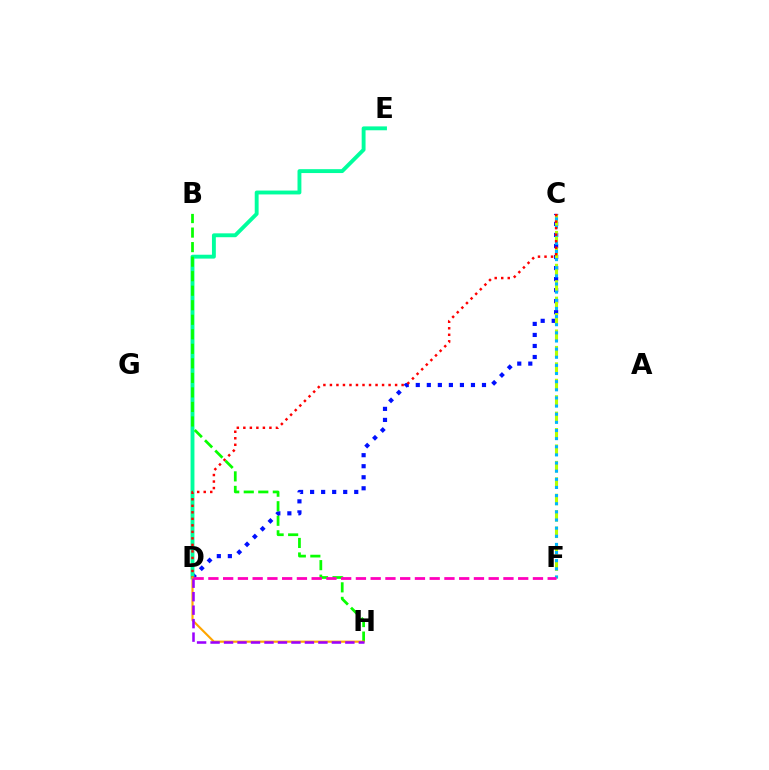{('C', 'D'): [{'color': '#0010ff', 'line_style': 'dotted', 'thickness': 3.0}, {'color': '#ff0000', 'line_style': 'dotted', 'thickness': 1.77}], ('C', 'F'): [{'color': '#b3ff00', 'line_style': 'dashed', 'thickness': 2.23}, {'color': '#00b5ff', 'line_style': 'dotted', 'thickness': 2.21}], ('D', 'E'): [{'color': '#00ff9d', 'line_style': 'solid', 'thickness': 2.79}], ('B', 'H'): [{'color': '#08ff00', 'line_style': 'dashed', 'thickness': 1.97}], ('D', 'H'): [{'color': '#ffa500', 'line_style': 'solid', 'thickness': 1.54}, {'color': '#9b00ff', 'line_style': 'dashed', 'thickness': 1.83}], ('D', 'F'): [{'color': '#ff00bd', 'line_style': 'dashed', 'thickness': 2.0}]}